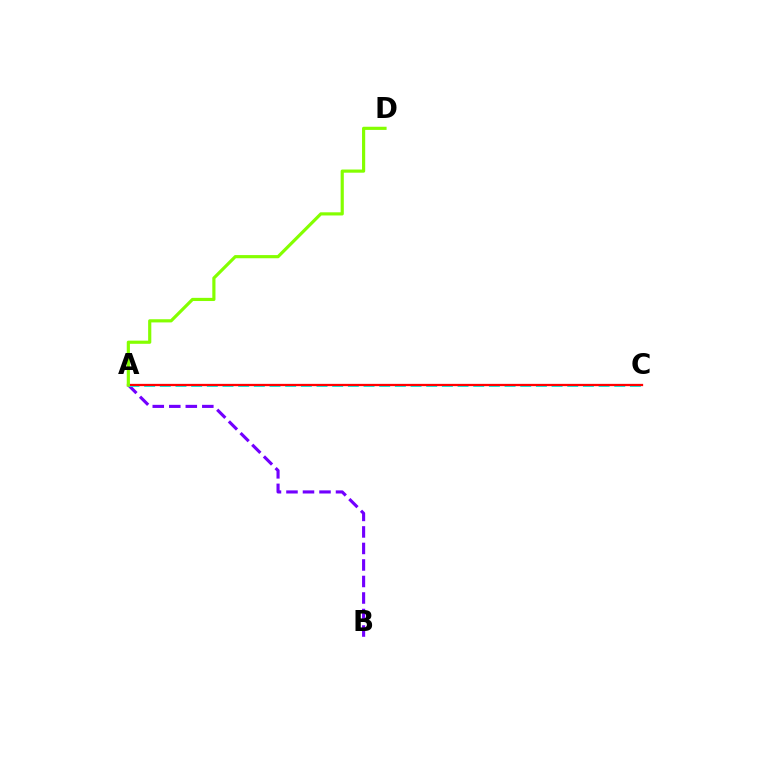{('A', 'B'): [{'color': '#7200ff', 'line_style': 'dashed', 'thickness': 2.24}], ('A', 'C'): [{'color': '#00fff6', 'line_style': 'dashed', 'thickness': 2.13}, {'color': '#ff0000', 'line_style': 'solid', 'thickness': 1.64}], ('A', 'D'): [{'color': '#84ff00', 'line_style': 'solid', 'thickness': 2.28}]}